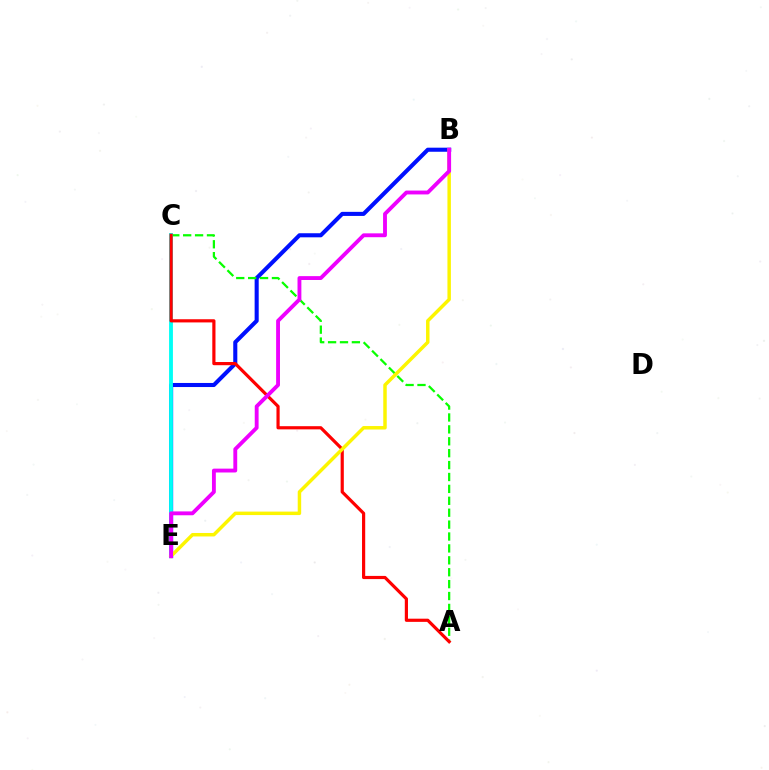{('B', 'E'): [{'color': '#0010ff', 'line_style': 'solid', 'thickness': 2.93}, {'color': '#fcf500', 'line_style': 'solid', 'thickness': 2.5}, {'color': '#ee00ff', 'line_style': 'solid', 'thickness': 2.78}], ('A', 'C'): [{'color': '#08ff00', 'line_style': 'dashed', 'thickness': 1.62}, {'color': '#ff0000', 'line_style': 'solid', 'thickness': 2.29}], ('C', 'E'): [{'color': '#00fff6', 'line_style': 'solid', 'thickness': 2.77}]}